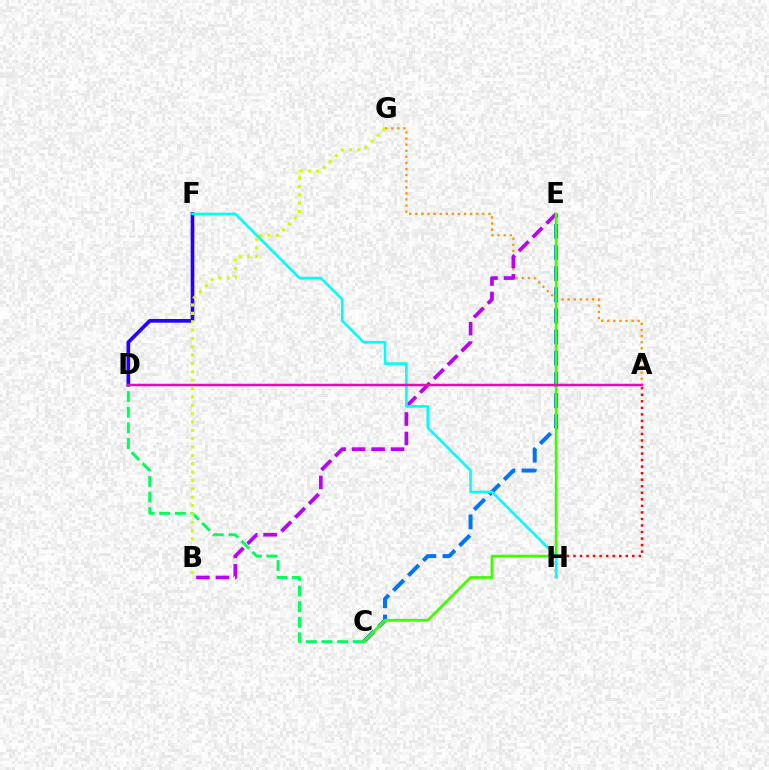{('D', 'F'): [{'color': '#2500ff', 'line_style': 'solid', 'thickness': 2.65}], ('A', 'H'): [{'color': '#ff0000', 'line_style': 'dotted', 'thickness': 1.78}], ('A', 'G'): [{'color': '#ff9400', 'line_style': 'dotted', 'thickness': 1.66}], ('C', 'D'): [{'color': '#00ff5c', 'line_style': 'dashed', 'thickness': 2.12}], ('C', 'E'): [{'color': '#0074ff', 'line_style': 'dashed', 'thickness': 2.87}, {'color': '#3dff00', 'line_style': 'solid', 'thickness': 1.96}], ('B', 'E'): [{'color': '#b900ff', 'line_style': 'dashed', 'thickness': 2.65}], ('B', 'G'): [{'color': '#d1ff00', 'line_style': 'dotted', 'thickness': 2.27}], ('F', 'H'): [{'color': '#00fff6', 'line_style': 'solid', 'thickness': 1.86}], ('A', 'D'): [{'color': '#ff00ac', 'line_style': 'solid', 'thickness': 1.78}]}